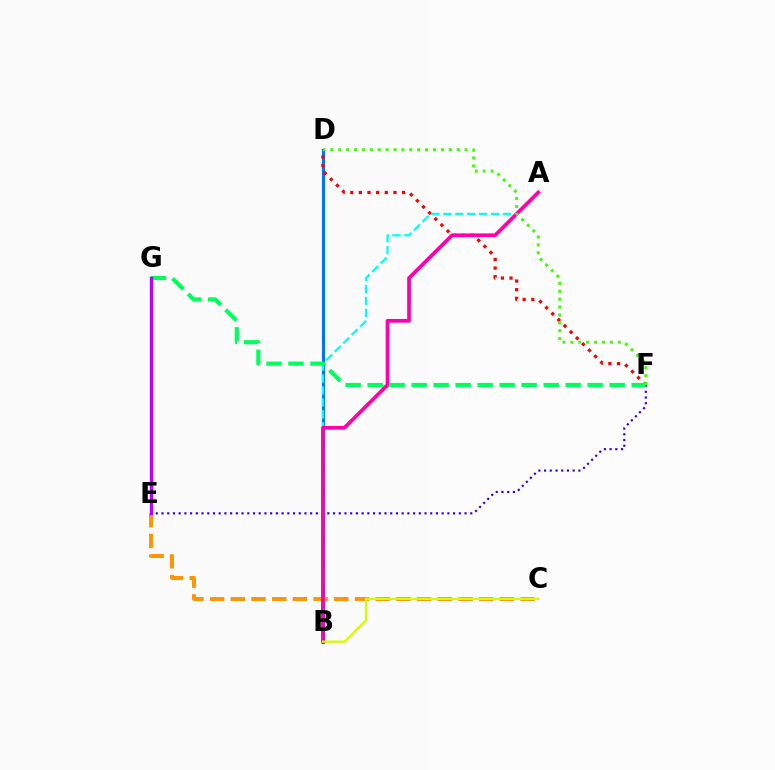{('B', 'D'): [{'color': '#0074ff', 'line_style': 'solid', 'thickness': 2.25}], ('D', 'F'): [{'color': '#ff0000', 'line_style': 'dotted', 'thickness': 2.34}, {'color': '#3dff00', 'line_style': 'dotted', 'thickness': 2.15}], ('A', 'B'): [{'color': '#00fff6', 'line_style': 'dashed', 'thickness': 1.62}, {'color': '#ff00ac', 'line_style': 'solid', 'thickness': 2.68}], ('C', 'E'): [{'color': '#ff9400', 'line_style': 'dashed', 'thickness': 2.81}], ('E', 'F'): [{'color': '#2500ff', 'line_style': 'dotted', 'thickness': 1.55}], ('F', 'G'): [{'color': '#00ff5c', 'line_style': 'dashed', 'thickness': 2.99}], ('E', 'G'): [{'color': '#b900ff', 'line_style': 'solid', 'thickness': 2.4}], ('B', 'C'): [{'color': '#d1ff00', 'line_style': 'solid', 'thickness': 1.64}]}